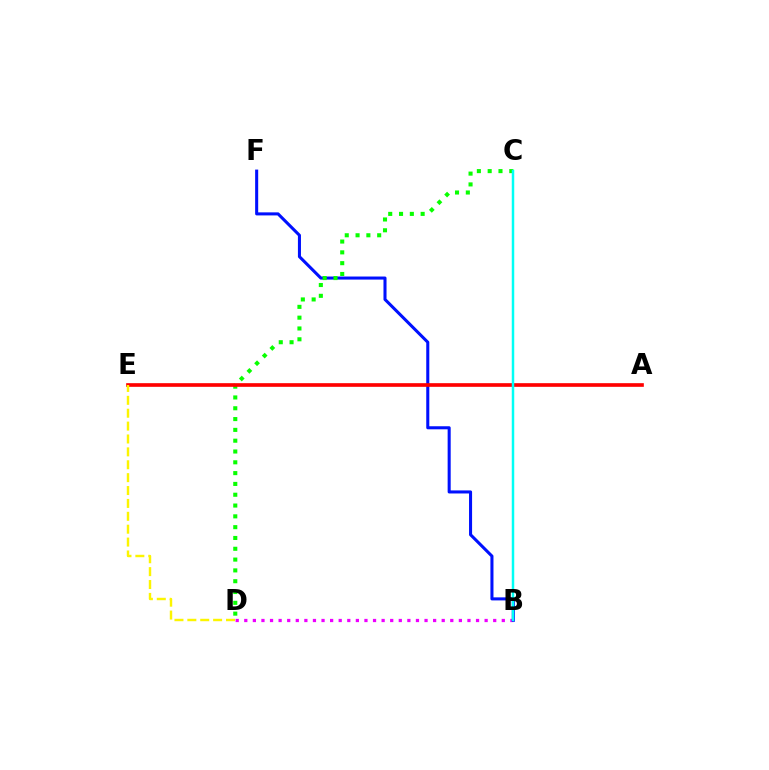{('B', 'D'): [{'color': '#ee00ff', 'line_style': 'dotted', 'thickness': 2.33}], ('B', 'F'): [{'color': '#0010ff', 'line_style': 'solid', 'thickness': 2.2}], ('C', 'D'): [{'color': '#08ff00', 'line_style': 'dotted', 'thickness': 2.94}], ('A', 'E'): [{'color': '#ff0000', 'line_style': 'solid', 'thickness': 2.63}], ('B', 'C'): [{'color': '#00fff6', 'line_style': 'solid', 'thickness': 1.78}], ('D', 'E'): [{'color': '#fcf500', 'line_style': 'dashed', 'thickness': 1.75}]}